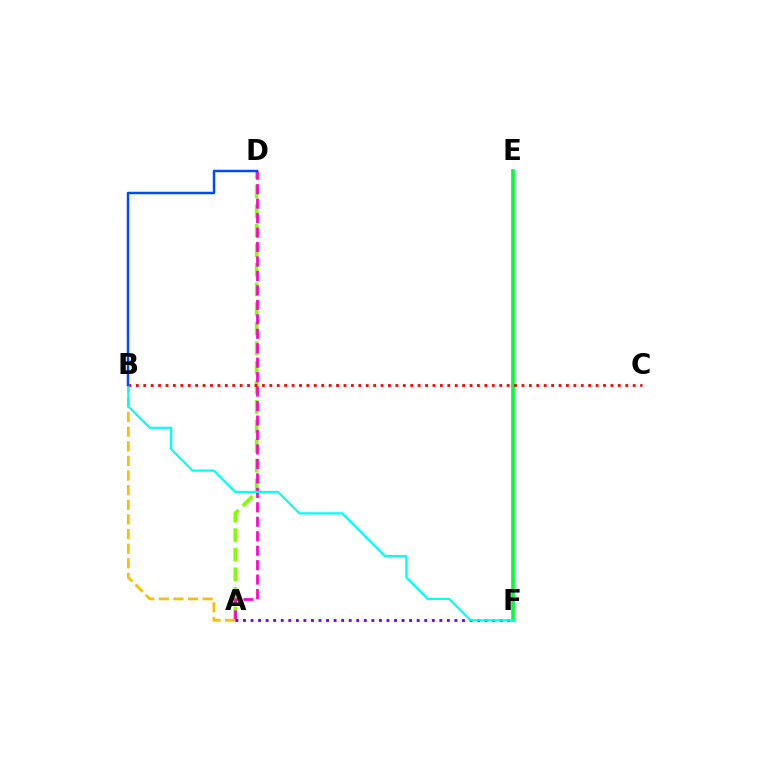{('A', 'D'): [{'color': '#84ff00', 'line_style': 'dashed', 'thickness': 2.66}, {'color': '#ff00cf', 'line_style': 'dashed', 'thickness': 1.96}], ('A', 'B'): [{'color': '#ffbd00', 'line_style': 'dashed', 'thickness': 1.99}], ('A', 'F'): [{'color': '#7200ff', 'line_style': 'dotted', 'thickness': 2.05}], ('E', 'F'): [{'color': '#00ff39', 'line_style': 'solid', 'thickness': 2.63}], ('B', 'C'): [{'color': '#ff0000', 'line_style': 'dotted', 'thickness': 2.01}], ('B', 'F'): [{'color': '#00fff6', 'line_style': 'solid', 'thickness': 1.58}], ('B', 'D'): [{'color': '#004bff', 'line_style': 'solid', 'thickness': 1.78}]}